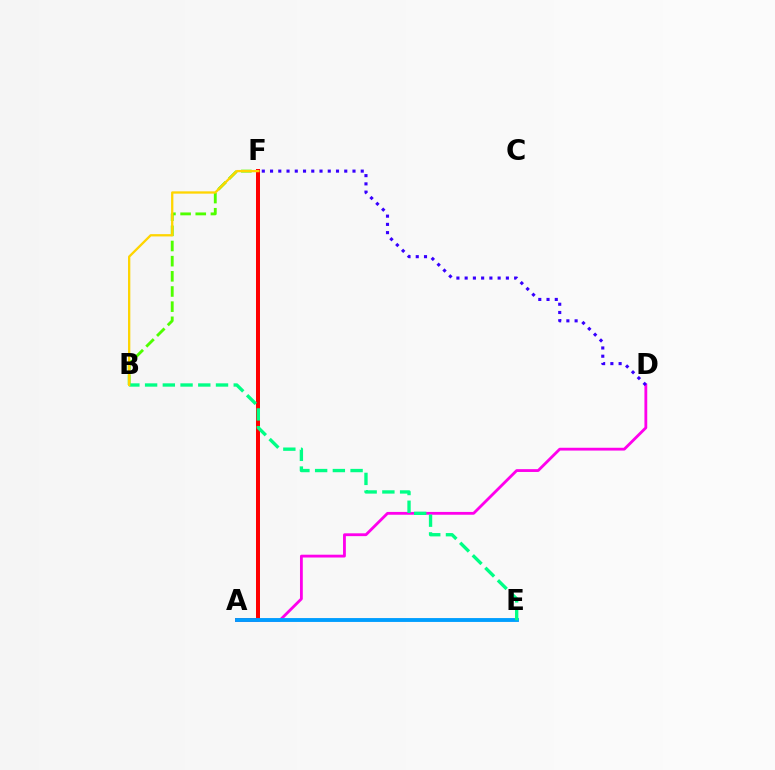{('B', 'F'): [{'color': '#4fff00', 'line_style': 'dashed', 'thickness': 2.06}, {'color': '#ffd500', 'line_style': 'solid', 'thickness': 1.66}], ('A', 'F'): [{'color': '#ff0000', 'line_style': 'solid', 'thickness': 2.88}], ('A', 'D'): [{'color': '#ff00ed', 'line_style': 'solid', 'thickness': 2.03}], ('A', 'E'): [{'color': '#009eff', 'line_style': 'solid', 'thickness': 2.78}], ('B', 'E'): [{'color': '#00ff86', 'line_style': 'dashed', 'thickness': 2.41}], ('D', 'F'): [{'color': '#3700ff', 'line_style': 'dotted', 'thickness': 2.24}]}